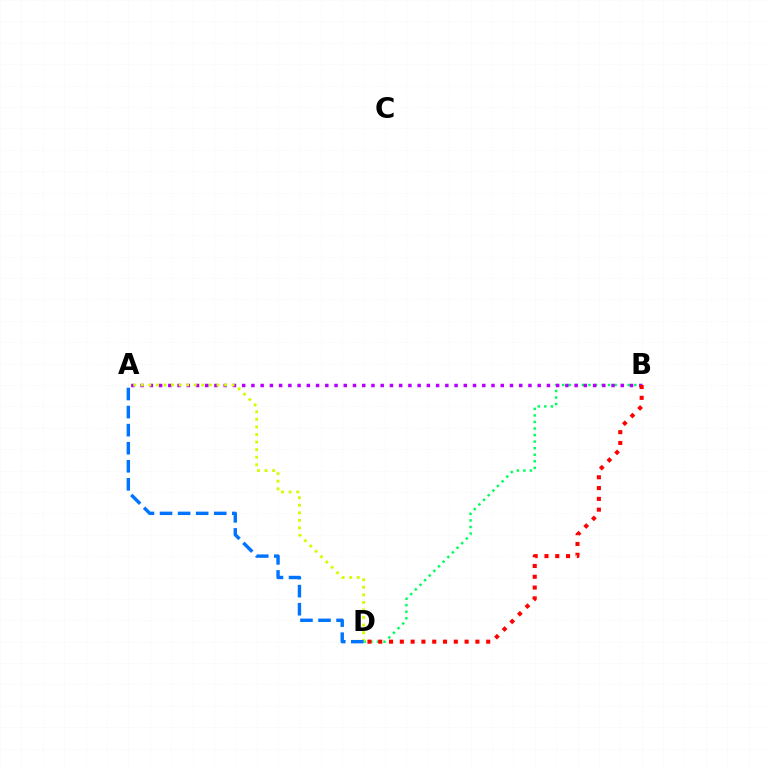{('B', 'D'): [{'color': '#00ff5c', 'line_style': 'dotted', 'thickness': 1.78}, {'color': '#ff0000', 'line_style': 'dotted', 'thickness': 2.93}], ('A', 'B'): [{'color': '#b900ff', 'line_style': 'dotted', 'thickness': 2.51}], ('A', 'D'): [{'color': '#d1ff00', 'line_style': 'dotted', 'thickness': 2.06}, {'color': '#0074ff', 'line_style': 'dashed', 'thickness': 2.45}]}